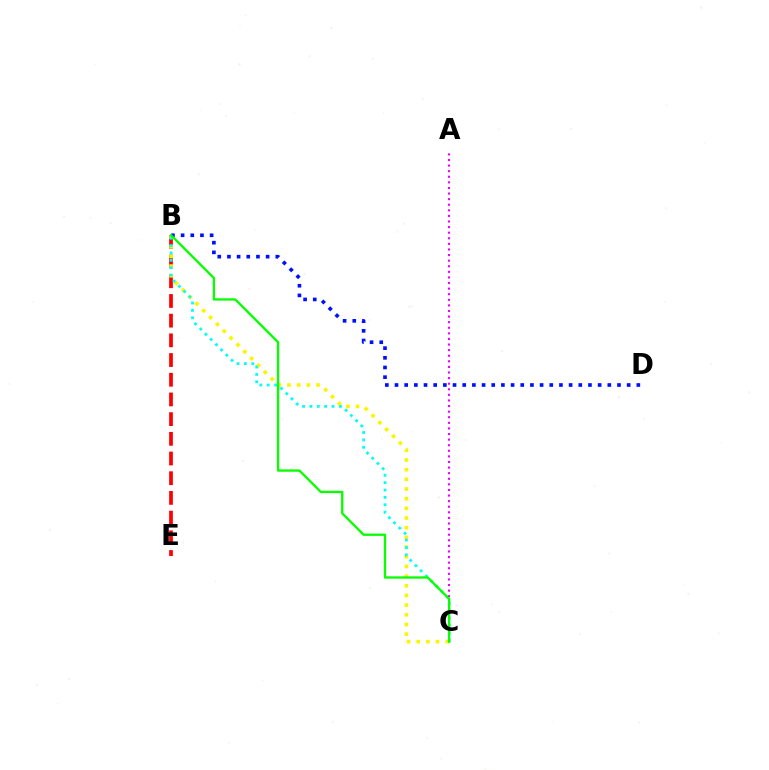{('B', 'E'): [{'color': '#ff0000', 'line_style': 'dashed', 'thickness': 2.68}], ('B', 'C'): [{'color': '#fcf500', 'line_style': 'dotted', 'thickness': 2.63}, {'color': '#00fff6', 'line_style': 'dotted', 'thickness': 2.0}, {'color': '#08ff00', 'line_style': 'solid', 'thickness': 1.67}], ('B', 'D'): [{'color': '#0010ff', 'line_style': 'dotted', 'thickness': 2.63}], ('A', 'C'): [{'color': '#ee00ff', 'line_style': 'dotted', 'thickness': 1.52}]}